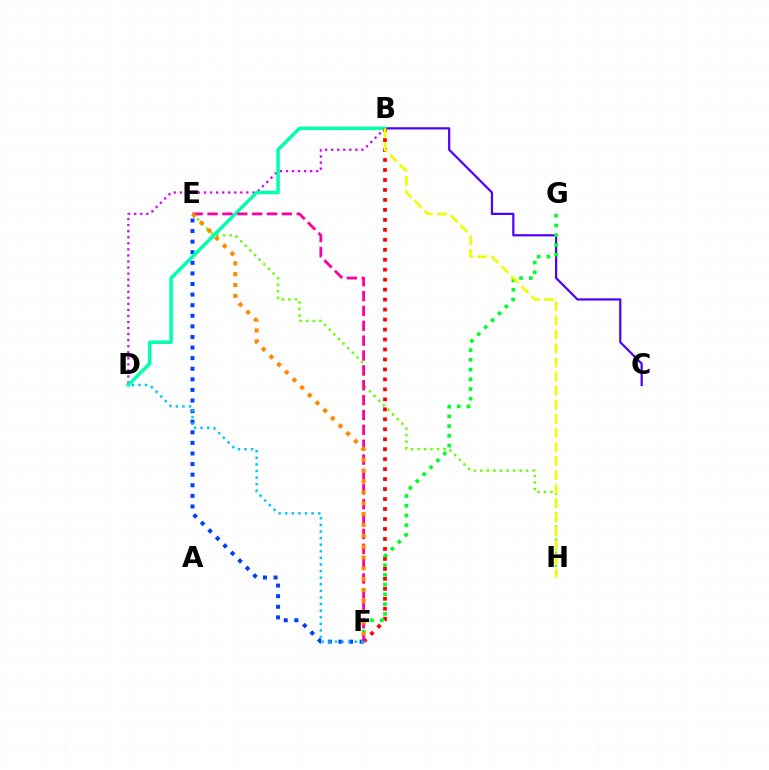{('E', 'F'): [{'color': '#003fff', 'line_style': 'dotted', 'thickness': 2.88}, {'color': '#ff00a0', 'line_style': 'dashed', 'thickness': 2.02}, {'color': '#ff8800', 'line_style': 'dotted', 'thickness': 2.95}], ('B', 'C'): [{'color': '#4f00ff', 'line_style': 'solid', 'thickness': 1.59}], ('E', 'H'): [{'color': '#66ff00', 'line_style': 'dotted', 'thickness': 1.77}], ('B', 'D'): [{'color': '#d600ff', 'line_style': 'dotted', 'thickness': 1.64}, {'color': '#00ffaf', 'line_style': 'solid', 'thickness': 2.51}], ('B', 'F'): [{'color': '#ff0000', 'line_style': 'dotted', 'thickness': 2.71}], ('F', 'G'): [{'color': '#00ff27', 'line_style': 'dotted', 'thickness': 2.65}], ('D', 'F'): [{'color': '#00c7ff', 'line_style': 'dotted', 'thickness': 1.79}], ('B', 'H'): [{'color': '#eeff00', 'line_style': 'dashed', 'thickness': 1.91}]}